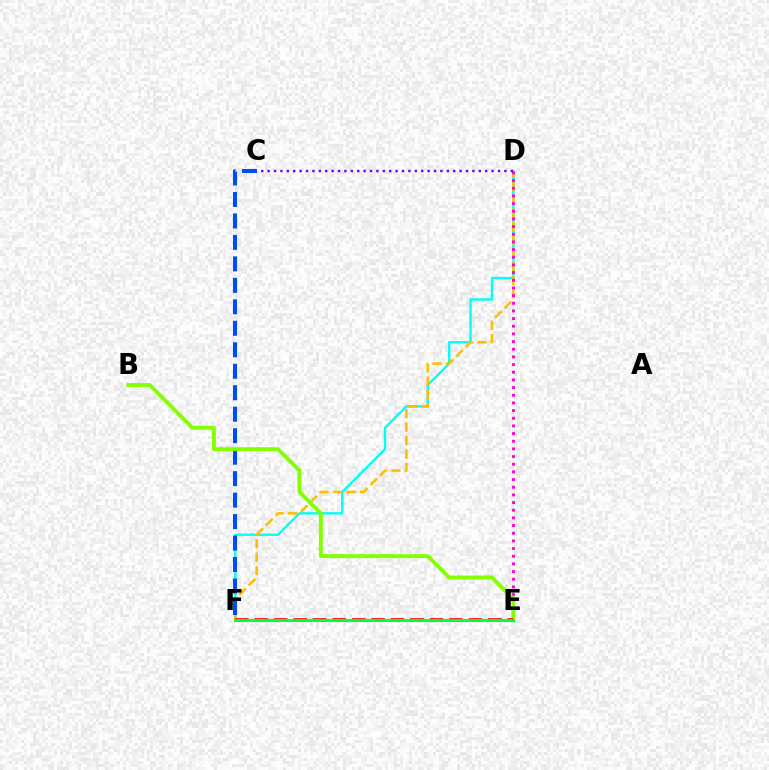{('D', 'F'): [{'color': '#00fff6', 'line_style': 'solid', 'thickness': 1.7}, {'color': '#ffbd00', 'line_style': 'dashed', 'thickness': 1.83}], ('D', 'E'): [{'color': '#ff00cf', 'line_style': 'dotted', 'thickness': 2.08}], ('C', 'F'): [{'color': '#004bff', 'line_style': 'dashed', 'thickness': 2.92}], ('B', 'E'): [{'color': '#84ff00', 'line_style': 'solid', 'thickness': 2.81}], ('C', 'D'): [{'color': '#7200ff', 'line_style': 'dotted', 'thickness': 1.74}], ('E', 'F'): [{'color': '#ff0000', 'line_style': 'dashed', 'thickness': 2.64}, {'color': '#00ff39', 'line_style': 'solid', 'thickness': 2.08}]}